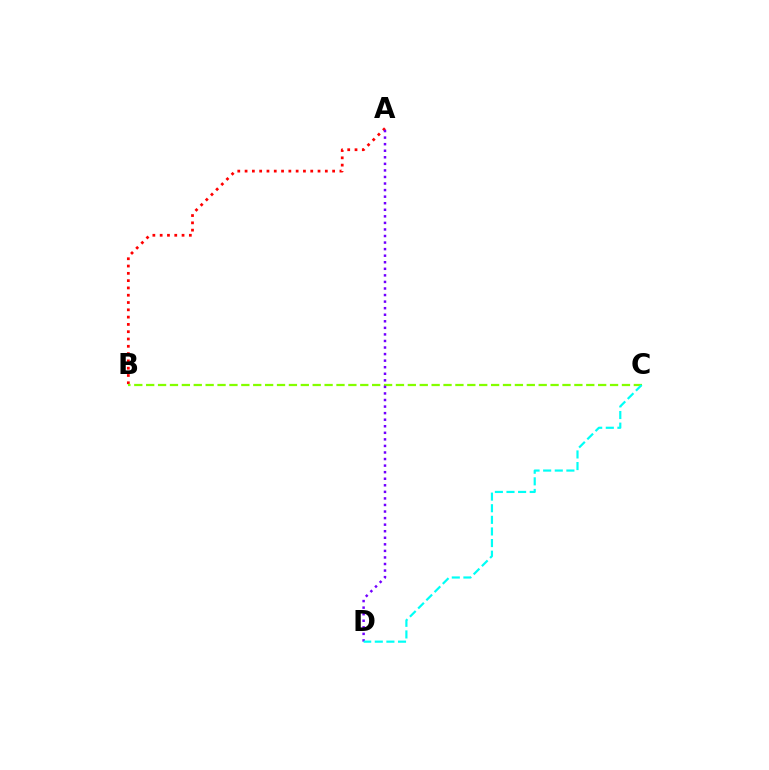{('A', 'B'): [{'color': '#ff0000', 'line_style': 'dotted', 'thickness': 1.98}], ('B', 'C'): [{'color': '#84ff00', 'line_style': 'dashed', 'thickness': 1.62}], ('A', 'D'): [{'color': '#7200ff', 'line_style': 'dotted', 'thickness': 1.78}], ('C', 'D'): [{'color': '#00fff6', 'line_style': 'dashed', 'thickness': 1.58}]}